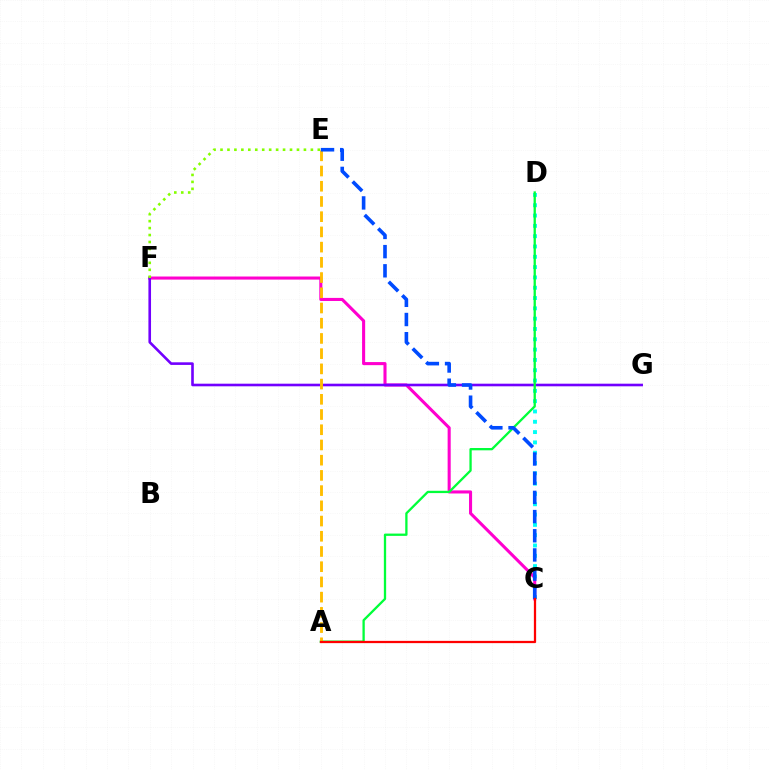{('C', 'D'): [{'color': '#00fff6', 'line_style': 'dotted', 'thickness': 2.8}], ('C', 'F'): [{'color': '#ff00cf', 'line_style': 'solid', 'thickness': 2.22}], ('F', 'G'): [{'color': '#7200ff', 'line_style': 'solid', 'thickness': 1.88}], ('E', 'F'): [{'color': '#84ff00', 'line_style': 'dotted', 'thickness': 1.89}], ('A', 'D'): [{'color': '#00ff39', 'line_style': 'solid', 'thickness': 1.66}], ('A', 'E'): [{'color': '#ffbd00', 'line_style': 'dashed', 'thickness': 2.07}], ('C', 'E'): [{'color': '#004bff', 'line_style': 'dashed', 'thickness': 2.61}], ('A', 'C'): [{'color': '#ff0000', 'line_style': 'solid', 'thickness': 1.63}]}